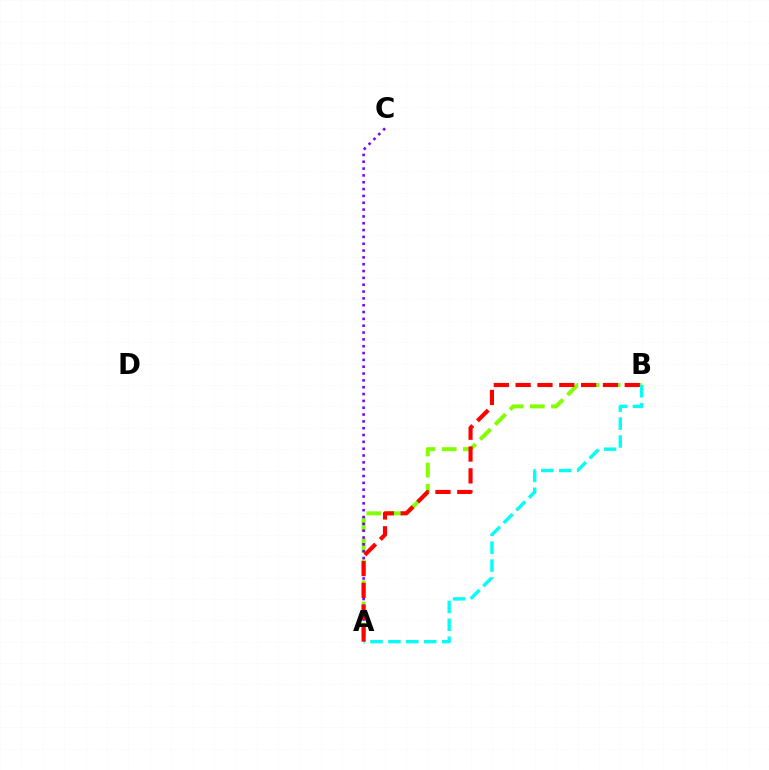{('A', 'B'): [{'color': '#84ff00', 'line_style': 'dashed', 'thickness': 2.88}, {'color': '#00fff6', 'line_style': 'dashed', 'thickness': 2.43}, {'color': '#ff0000', 'line_style': 'dashed', 'thickness': 2.96}], ('A', 'C'): [{'color': '#7200ff', 'line_style': 'dotted', 'thickness': 1.86}]}